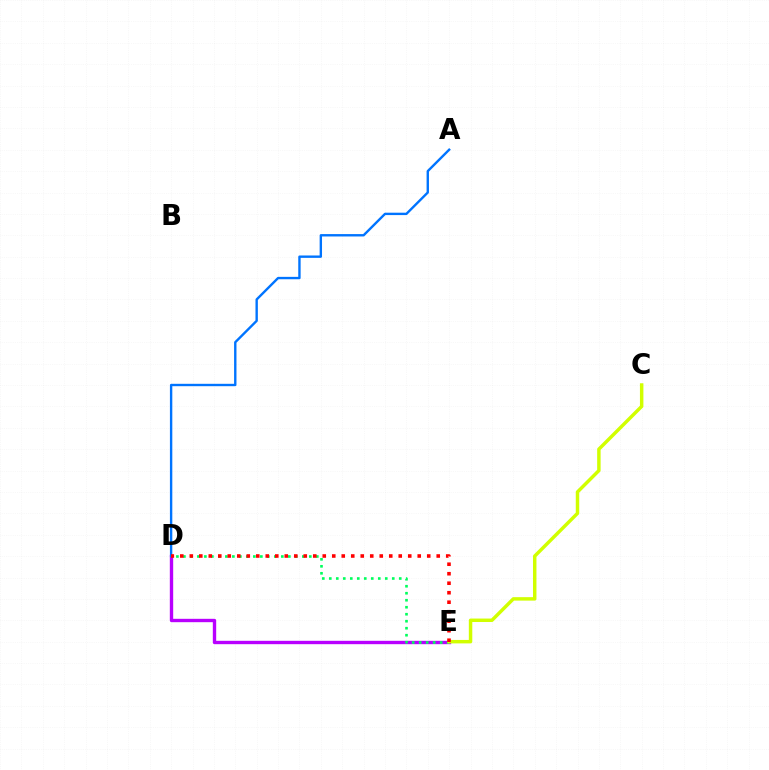{('D', 'E'): [{'color': '#b900ff', 'line_style': 'solid', 'thickness': 2.42}, {'color': '#00ff5c', 'line_style': 'dotted', 'thickness': 1.9}, {'color': '#ff0000', 'line_style': 'dotted', 'thickness': 2.58}], ('C', 'E'): [{'color': '#d1ff00', 'line_style': 'solid', 'thickness': 2.49}], ('A', 'D'): [{'color': '#0074ff', 'line_style': 'solid', 'thickness': 1.72}]}